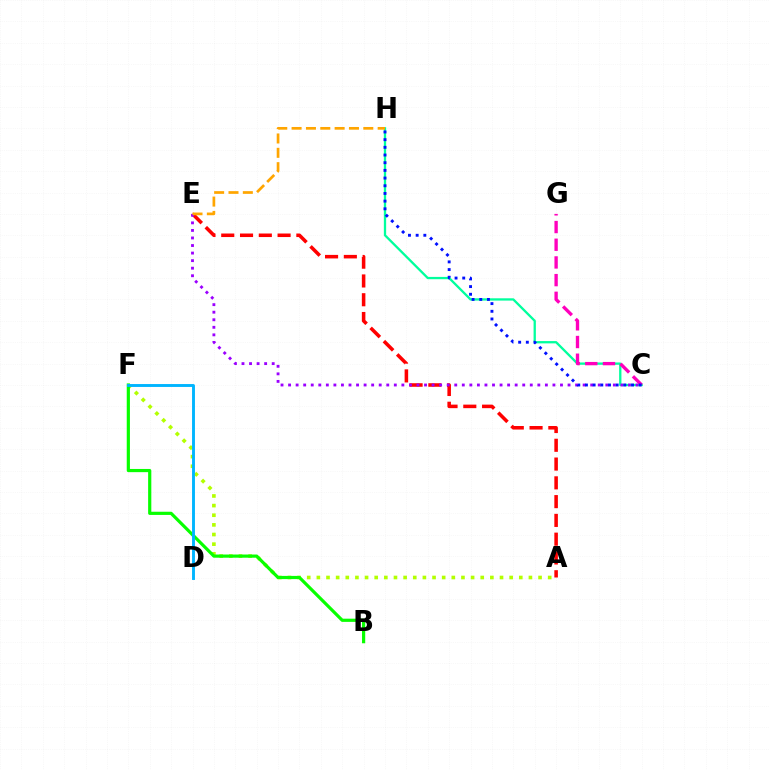{('A', 'F'): [{'color': '#b3ff00', 'line_style': 'dotted', 'thickness': 2.62}], ('A', 'E'): [{'color': '#ff0000', 'line_style': 'dashed', 'thickness': 2.55}], ('C', 'H'): [{'color': '#00ff9d', 'line_style': 'solid', 'thickness': 1.66}, {'color': '#0010ff', 'line_style': 'dotted', 'thickness': 2.09}], ('C', 'E'): [{'color': '#9b00ff', 'line_style': 'dotted', 'thickness': 2.05}], ('B', 'F'): [{'color': '#08ff00', 'line_style': 'solid', 'thickness': 2.3}], ('E', 'H'): [{'color': '#ffa500', 'line_style': 'dashed', 'thickness': 1.95}], ('D', 'F'): [{'color': '#00b5ff', 'line_style': 'solid', 'thickness': 2.08}], ('C', 'G'): [{'color': '#ff00bd', 'line_style': 'dashed', 'thickness': 2.4}]}